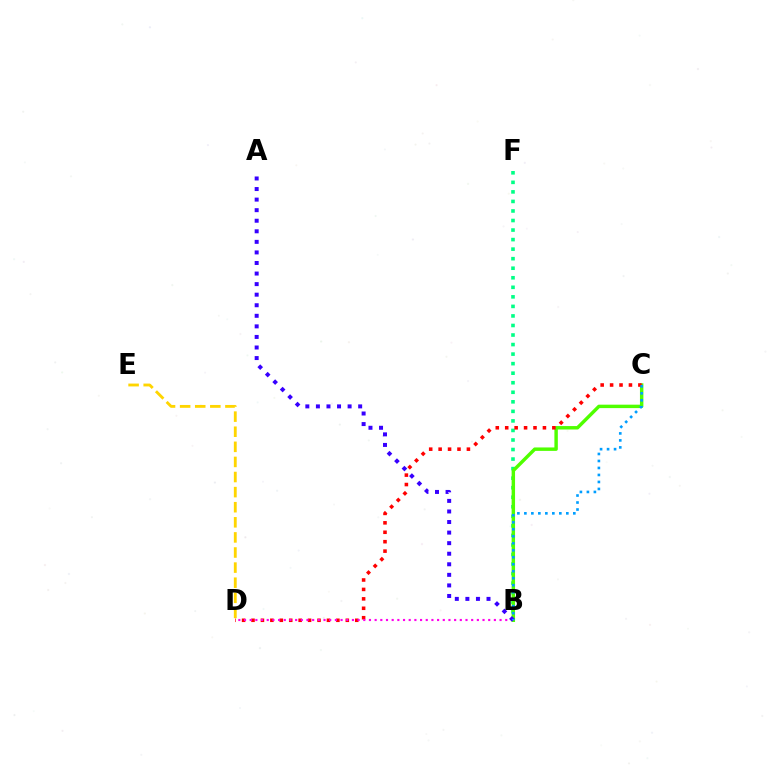{('B', 'F'): [{'color': '#00ff86', 'line_style': 'dotted', 'thickness': 2.59}], ('D', 'E'): [{'color': '#ffd500', 'line_style': 'dashed', 'thickness': 2.05}], ('B', 'C'): [{'color': '#4fff00', 'line_style': 'solid', 'thickness': 2.47}, {'color': '#009eff', 'line_style': 'dotted', 'thickness': 1.9}], ('C', 'D'): [{'color': '#ff0000', 'line_style': 'dotted', 'thickness': 2.56}], ('B', 'D'): [{'color': '#ff00ed', 'line_style': 'dotted', 'thickness': 1.54}], ('A', 'B'): [{'color': '#3700ff', 'line_style': 'dotted', 'thickness': 2.87}]}